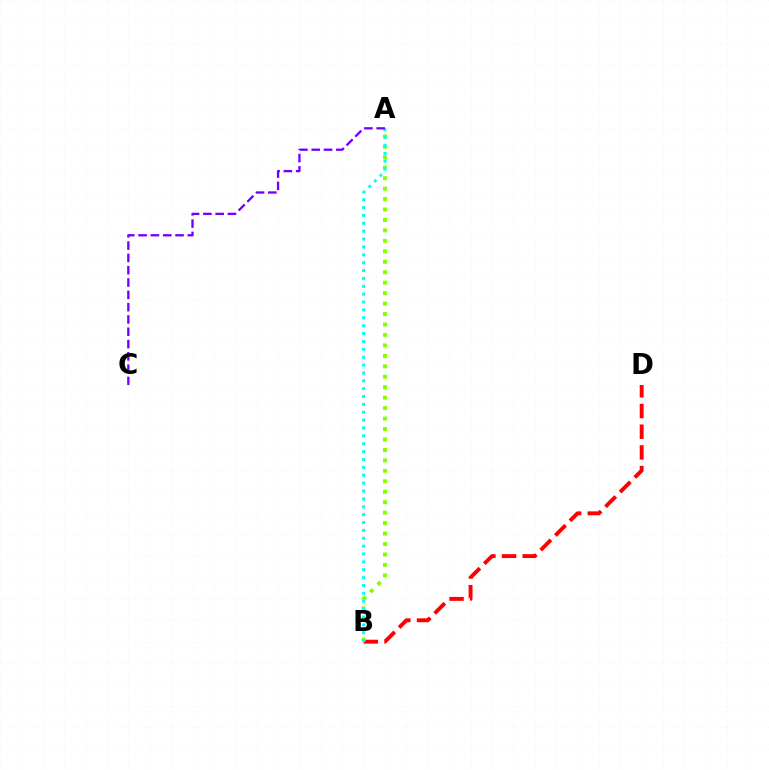{('B', 'D'): [{'color': '#ff0000', 'line_style': 'dashed', 'thickness': 2.81}], ('A', 'B'): [{'color': '#84ff00', 'line_style': 'dotted', 'thickness': 2.84}, {'color': '#00fff6', 'line_style': 'dotted', 'thickness': 2.14}], ('A', 'C'): [{'color': '#7200ff', 'line_style': 'dashed', 'thickness': 1.67}]}